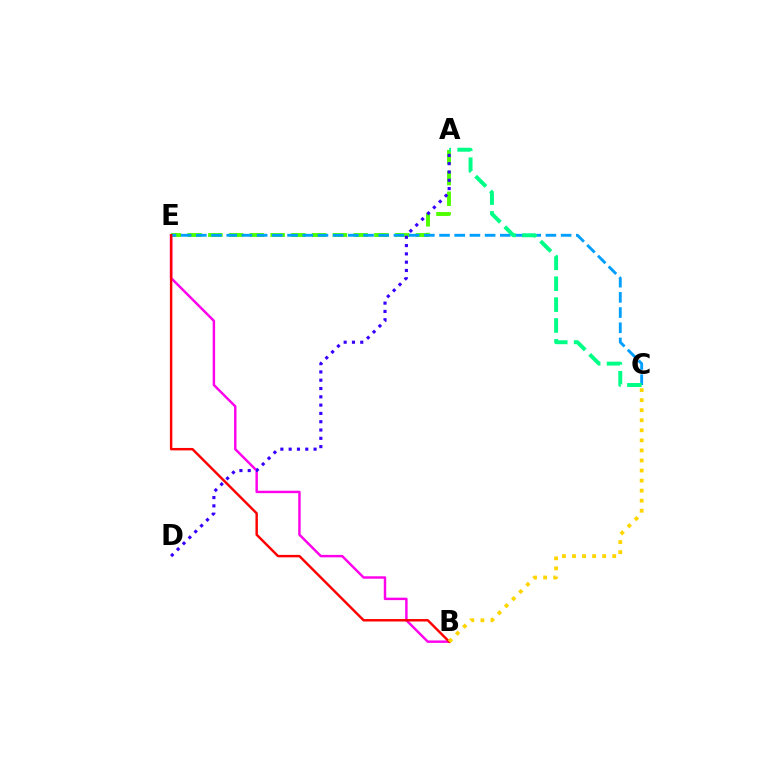{('A', 'E'): [{'color': '#4fff00', 'line_style': 'dashed', 'thickness': 2.82}], ('B', 'E'): [{'color': '#ff00ed', 'line_style': 'solid', 'thickness': 1.76}, {'color': '#ff0000', 'line_style': 'solid', 'thickness': 1.76}], ('C', 'E'): [{'color': '#009eff', 'line_style': 'dashed', 'thickness': 2.06}], ('A', 'C'): [{'color': '#00ff86', 'line_style': 'dashed', 'thickness': 2.84}], ('A', 'D'): [{'color': '#3700ff', 'line_style': 'dotted', 'thickness': 2.26}], ('B', 'C'): [{'color': '#ffd500', 'line_style': 'dotted', 'thickness': 2.73}]}